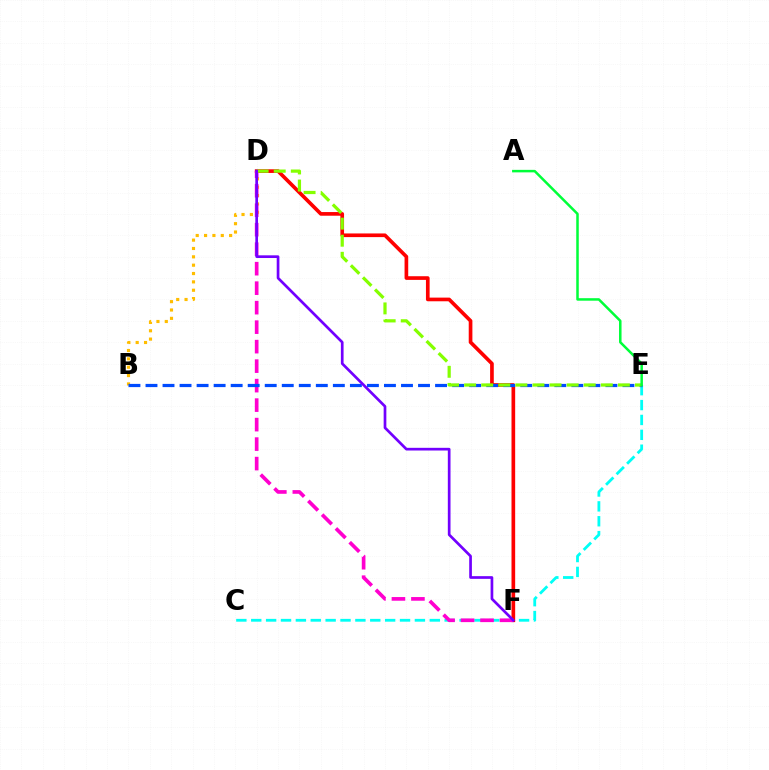{('C', 'E'): [{'color': '#00fff6', 'line_style': 'dashed', 'thickness': 2.02}], ('D', 'F'): [{'color': '#ff0000', 'line_style': 'solid', 'thickness': 2.64}, {'color': '#ff00cf', 'line_style': 'dashed', 'thickness': 2.65}, {'color': '#7200ff', 'line_style': 'solid', 'thickness': 1.94}], ('B', 'D'): [{'color': '#ffbd00', 'line_style': 'dotted', 'thickness': 2.27}], ('B', 'E'): [{'color': '#004bff', 'line_style': 'dashed', 'thickness': 2.31}], ('D', 'E'): [{'color': '#84ff00', 'line_style': 'dashed', 'thickness': 2.32}], ('A', 'E'): [{'color': '#00ff39', 'line_style': 'solid', 'thickness': 1.81}]}